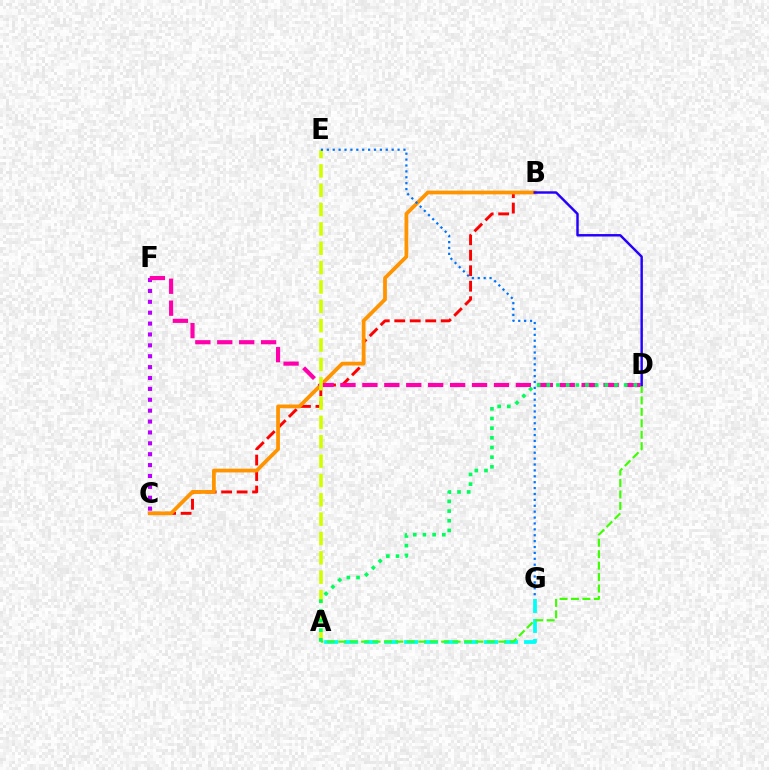{('A', 'G'): [{'color': '#00fff6', 'line_style': 'dashed', 'thickness': 2.72}], ('C', 'F'): [{'color': '#b900ff', 'line_style': 'dotted', 'thickness': 2.96}], ('B', 'C'): [{'color': '#ff0000', 'line_style': 'dashed', 'thickness': 2.1}, {'color': '#ff9400', 'line_style': 'solid', 'thickness': 2.7}], ('D', 'F'): [{'color': '#ff00ac', 'line_style': 'dashed', 'thickness': 2.98}], ('A', 'E'): [{'color': '#d1ff00', 'line_style': 'dashed', 'thickness': 2.63}], ('A', 'D'): [{'color': '#3dff00', 'line_style': 'dashed', 'thickness': 1.55}, {'color': '#00ff5c', 'line_style': 'dotted', 'thickness': 2.63}], ('B', 'D'): [{'color': '#2500ff', 'line_style': 'solid', 'thickness': 1.76}], ('E', 'G'): [{'color': '#0074ff', 'line_style': 'dotted', 'thickness': 1.6}]}